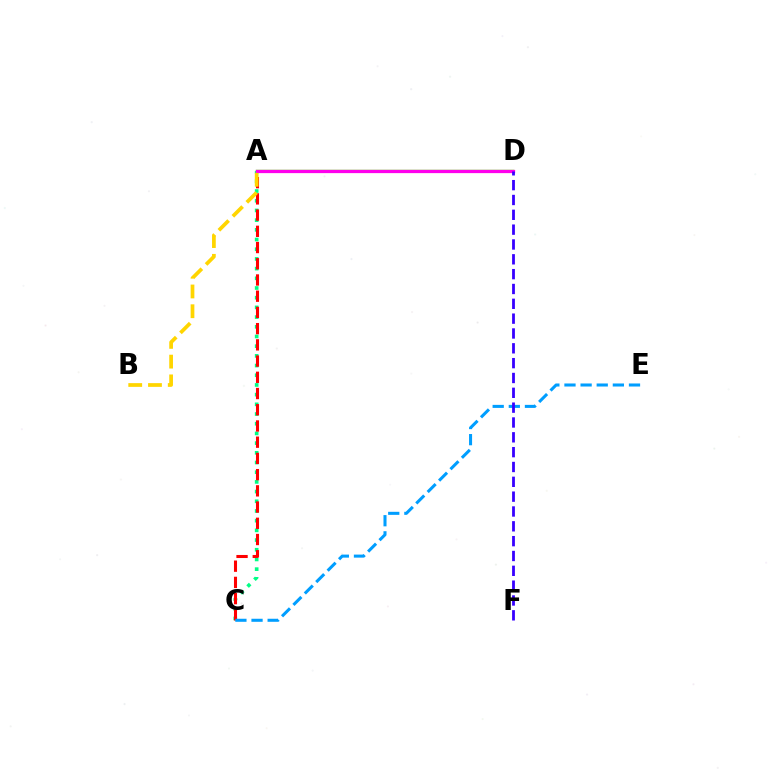{('A', 'C'): [{'color': '#00ff86', 'line_style': 'dotted', 'thickness': 2.63}, {'color': '#ff0000', 'line_style': 'dashed', 'thickness': 2.2}], ('A', 'D'): [{'color': '#4fff00', 'line_style': 'solid', 'thickness': 1.77}, {'color': '#ff00ed', 'line_style': 'solid', 'thickness': 2.34}], ('C', 'E'): [{'color': '#009eff', 'line_style': 'dashed', 'thickness': 2.19}], ('D', 'F'): [{'color': '#3700ff', 'line_style': 'dashed', 'thickness': 2.02}], ('A', 'B'): [{'color': '#ffd500', 'line_style': 'dashed', 'thickness': 2.68}]}